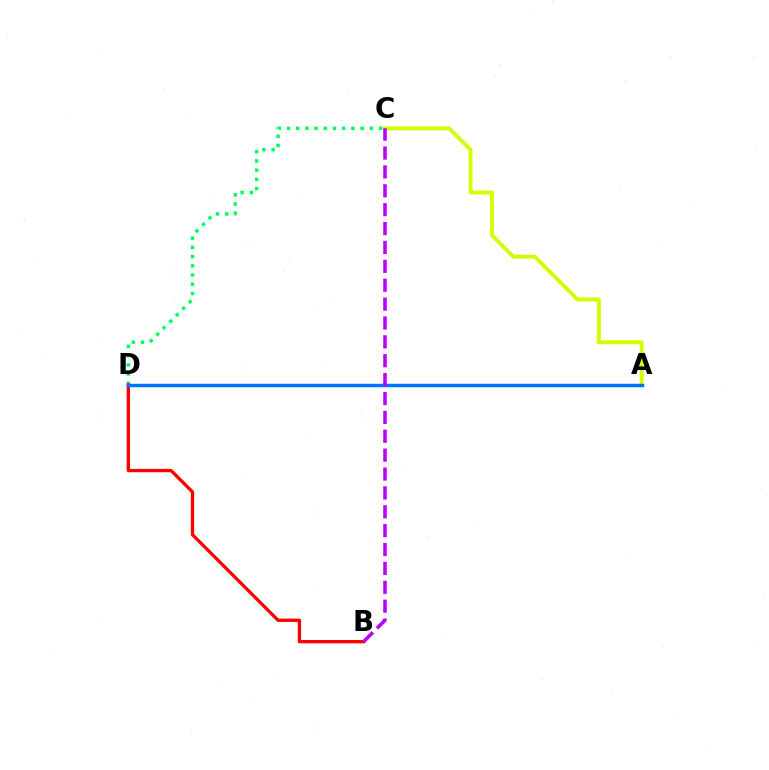{('C', 'D'): [{'color': '#00ff5c', 'line_style': 'dotted', 'thickness': 2.5}], ('B', 'D'): [{'color': '#ff0000', 'line_style': 'solid', 'thickness': 2.39}], ('A', 'C'): [{'color': '#d1ff00', 'line_style': 'solid', 'thickness': 2.81}], ('A', 'D'): [{'color': '#0074ff', 'line_style': 'solid', 'thickness': 2.51}], ('B', 'C'): [{'color': '#b900ff', 'line_style': 'dashed', 'thickness': 2.56}]}